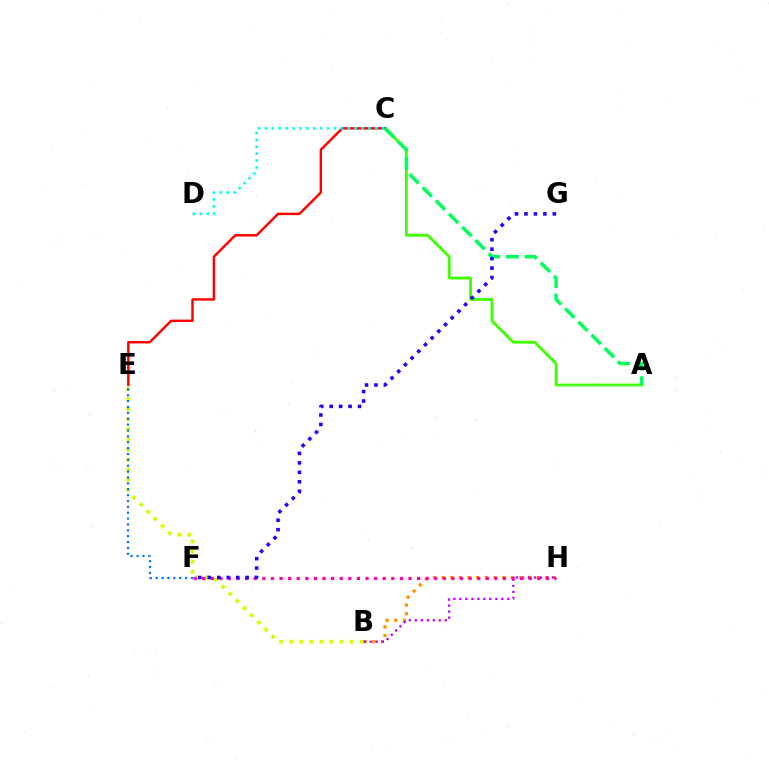{('B', 'E'): [{'color': '#d1ff00', 'line_style': 'dotted', 'thickness': 2.74}], ('A', 'C'): [{'color': '#3dff00', 'line_style': 'solid', 'thickness': 2.03}, {'color': '#00ff5c', 'line_style': 'dashed', 'thickness': 2.53}], ('C', 'E'): [{'color': '#ff0000', 'line_style': 'solid', 'thickness': 1.76}], ('E', 'F'): [{'color': '#0074ff', 'line_style': 'dotted', 'thickness': 1.6}], ('C', 'D'): [{'color': '#00fff6', 'line_style': 'dotted', 'thickness': 1.88}], ('B', 'H'): [{'color': '#ff9400', 'line_style': 'dotted', 'thickness': 2.35}, {'color': '#b900ff', 'line_style': 'dotted', 'thickness': 1.63}], ('F', 'H'): [{'color': '#ff00ac', 'line_style': 'dotted', 'thickness': 2.34}], ('F', 'G'): [{'color': '#2500ff', 'line_style': 'dotted', 'thickness': 2.57}]}